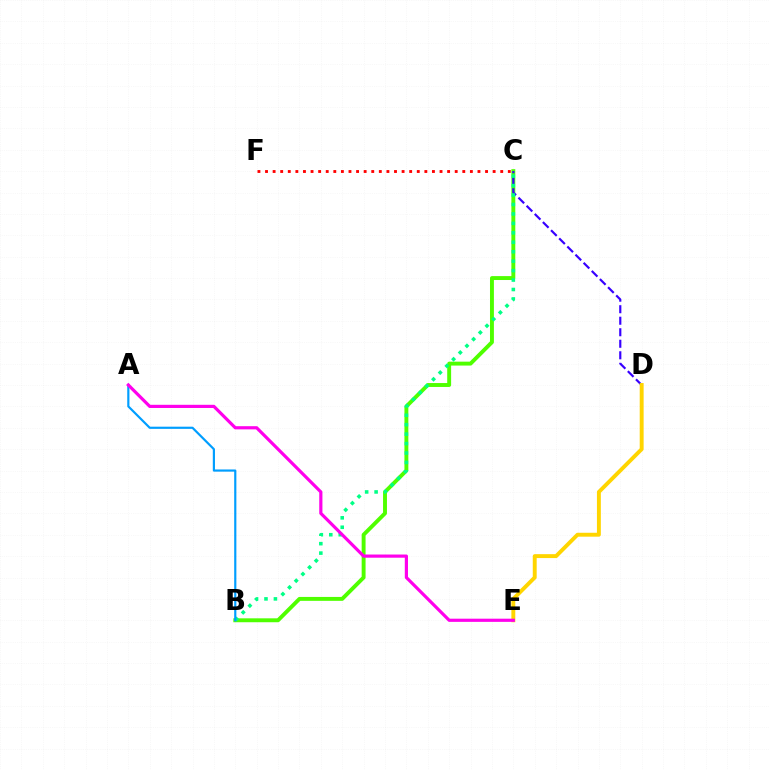{('B', 'C'): [{'color': '#4fff00', 'line_style': 'solid', 'thickness': 2.82}, {'color': '#00ff86', 'line_style': 'dotted', 'thickness': 2.57}], ('C', 'F'): [{'color': '#ff0000', 'line_style': 'dotted', 'thickness': 2.06}], ('C', 'D'): [{'color': '#3700ff', 'line_style': 'dashed', 'thickness': 1.56}], ('A', 'B'): [{'color': '#009eff', 'line_style': 'solid', 'thickness': 1.57}], ('D', 'E'): [{'color': '#ffd500', 'line_style': 'solid', 'thickness': 2.82}], ('A', 'E'): [{'color': '#ff00ed', 'line_style': 'solid', 'thickness': 2.29}]}